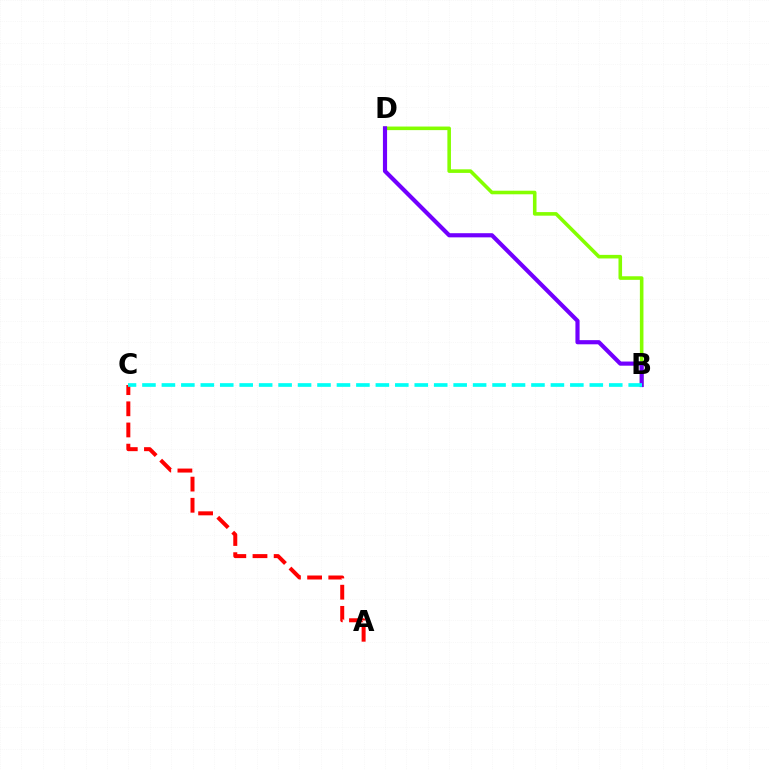{('A', 'C'): [{'color': '#ff0000', 'line_style': 'dashed', 'thickness': 2.87}], ('B', 'D'): [{'color': '#84ff00', 'line_style': 'solid', 'thickness': 2.58}, {'color': '#7200ff', 'line_style': 'solid', 'thickness': 2.99}], ('B', 'C'): [{'color': '#00fff6', 'line_style': 'dashed', 'thickness': 2.64}]}